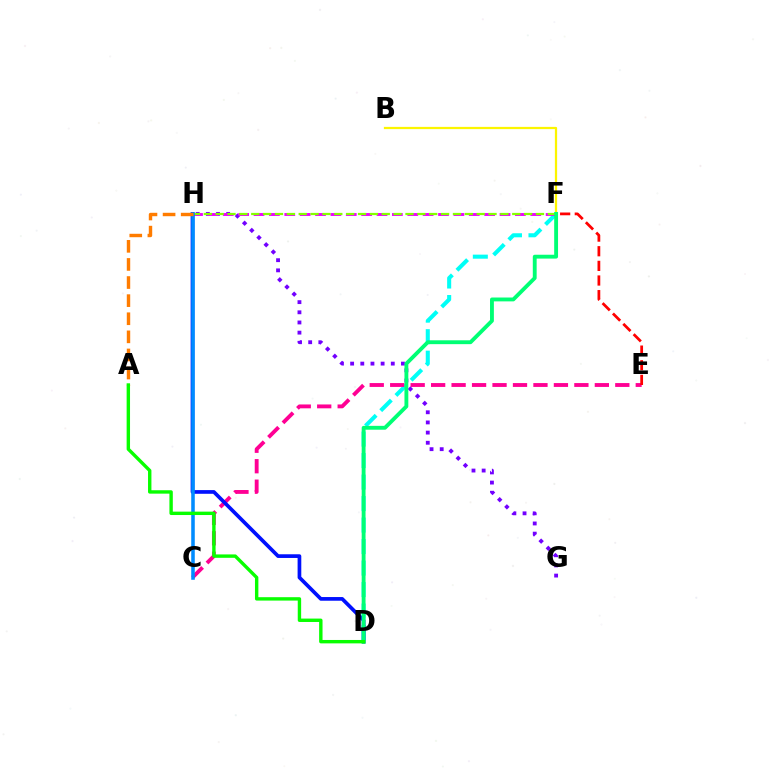{('G', 'H'): [{'color': '#7200ff', 'line_style': 'dotted', 'thickness': 2.76}], ('D', 'F'): [{'color': '#00fff6', 'line_style': 'dashed', 'thickness': 2.92}, {'color': '#00ff74', 'line_style': 'solid', 'thickness': 2.78}], ('F', 'H'): [{'color': '#ee00ff', 'line_style': 'dashed', 'thickness': 2.09}, {'color': '#84ff00', 'line_style': 'dashed', 'thickness': 1.61}], ('C', 'E'): [{'color': '#ff0094', 'line_style': 'dashed', 'thickness': 2.78}], ('D', 'H'): [{'color': '#0010ff', 'line_style': 'solid', 'thickness': 2.66}], ('C', 'H'): [{'color': '#008cff', 'line_style': 'solid', 'thickness': 2.55}], ('B', 'F'): [{'color': '#fcf500', 'line_style': 'solid', 'thickness': 1.61}], ('E', 'F'): [{'color': '#ff0000', 'line_style': 'dashed', 'thickness': 1.99}], ('A', 'H'): [{'color': '#ff7c00', 'line_style': 'dashed', 'thickness': 2.46}], ('A', 'D'): [{'color': '#08ff00', 'line_style': 'solid', 'thickness': 2.45}]}